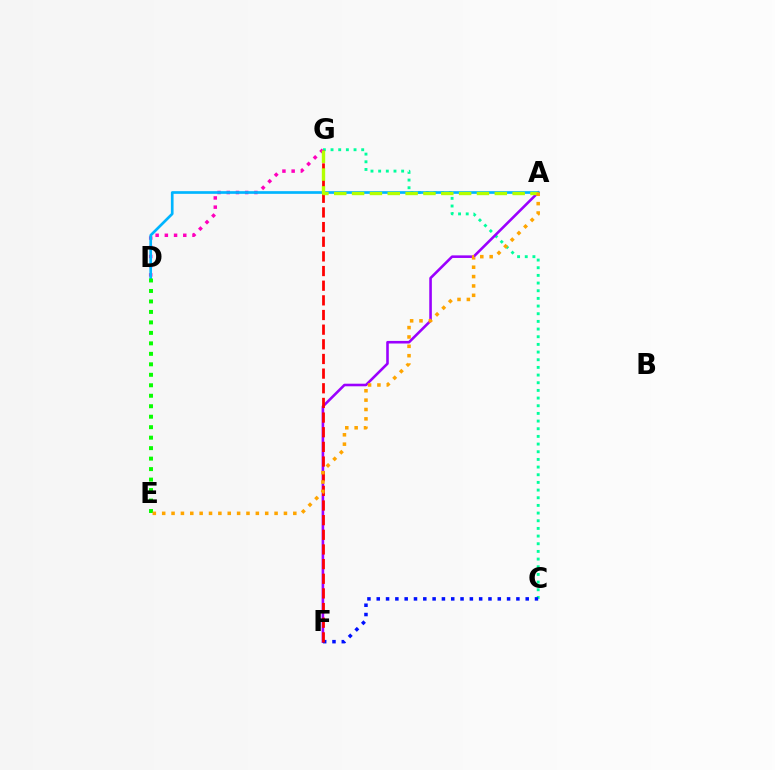{('C', 'G'): [{'color': '#00ff9d', 'line_style': 'dotted', 'thickness': 2.08}], ('A', 'F'): [{'color': '#9b00ff', 'line_style': 'solid', 'thickness': 1.86}], ('C', 'F'): [{'color': '#0010ff', 'line_style': 'dotted', 'thickness': 2.53}], ('F', 'G'): [{'color': '#ff0000', 'line_style': 'dashed', 'thickness': 1.99}], ('D', 'G'): [{'color': '#ff00bd', 'line_style': 'dotted', 'thickness': 2.5}], ('A', 'D'): [{'color': '#00b5ff', 'line_style': 'solid', 'thickness': 1.93}], ('A', 'G'): [{'color': '#b3ff00', 'line_style': 'dashed', 'thickness': 2.42}], ('D', 'E'): [{'color': '#08ff00', 'line_style': 'dotted', 'thickness': 2.85}], ('A', 'E'): [{'color': '#ffa500', 'line_style': 'dotted', 'thickness': 2.54}]}